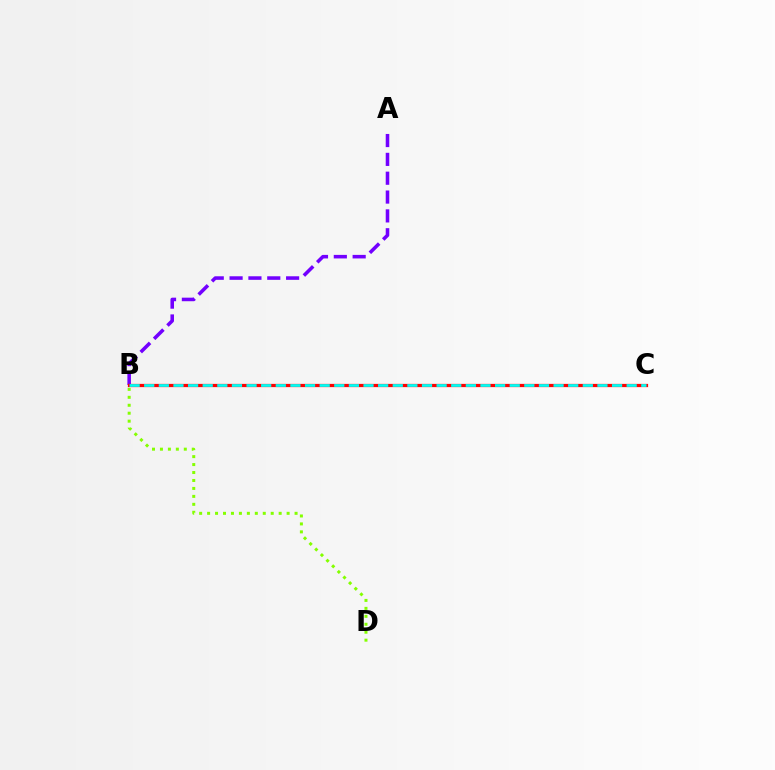{('A', 'B'): [{'color': '#7200ff', 'line_style': 'dashed', 'thickness': 2.56}], ('B', 'C'): [{'color': '#ff0000', 'line_style': 'solid', 'thickness': 2.33}, {'color': '#00fff6', 'line_style': 'dashed', 'thickness': 1.99}], ('B', 'D'): [{'color': '#84ff00', 'line_style': 'dotted', 'thickness': 2.16}]}